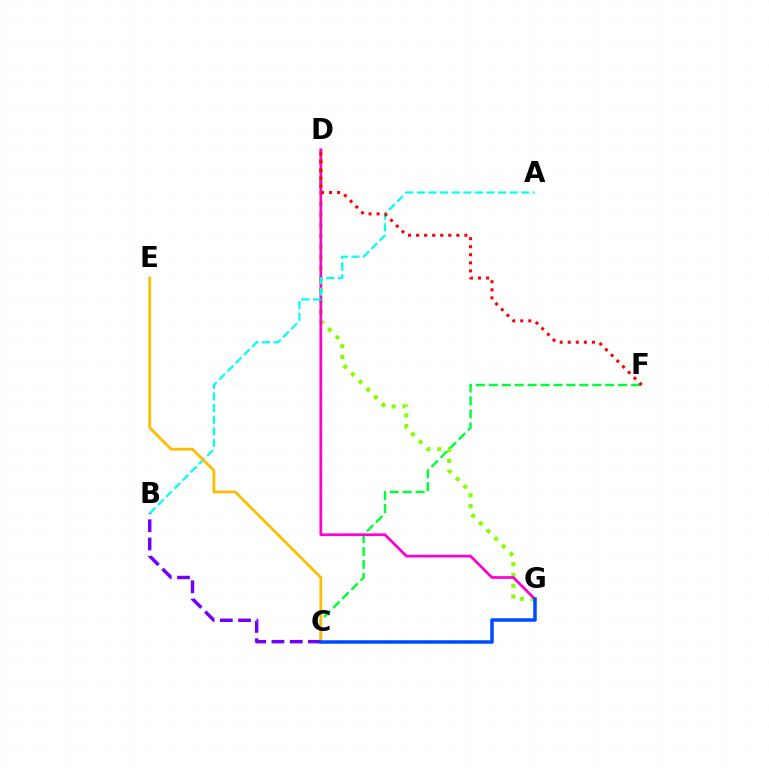{('C', 'F'): [{'color': '#00ff39', 'line_style': 'dashed', 'thickness': 1.76}], ('D', 'G'): [{'color': '#84ff00', 'line_style': 'dotted', 'thickness': 2.94}, {'color': '#ff00cf', 'line_style': 'solid', 'thickness': 1.97}], ('A', 'B'): [{'color': '#00fff6', 'line_style': 'dashed', 'thickness': 1.58}], ('C', 'E'): [{'color': '#ffbd00', 'line_style': 'solid', 'thickness': 1.99}], ('B', 'C'): [{'color': '#7200ff', 'line_style': 'dashed', 'thickness': 2.48}], ('D', 'F'): [{'color': '#ff0000', 'line_style': 'dotted', 'thickness': 2.19}], ('C', 'G'): [{'color': '#004bff', 'line_style': 'solid', 'thickness': 2.53}]}